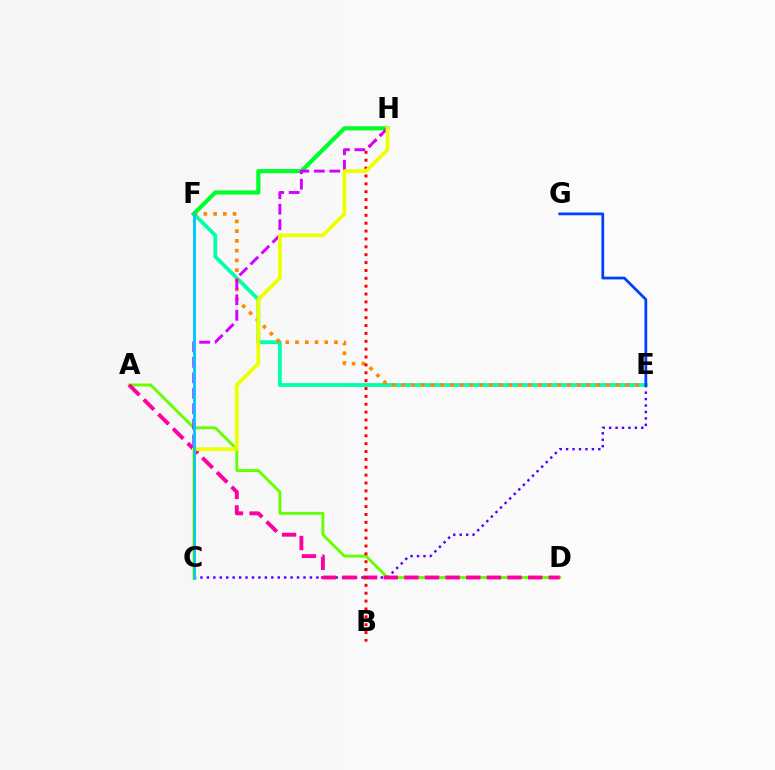{('E', 'F'): [{'color': '#00ffaf', 'line_style': 'solid', 'thickness': 2.72}, {'color': '#ff8800', 'line_style': 'dotted', 'thickness': 2.65}], ('C', 'E'): [{'color': '#4f00ff', 'line_style': 'dotted', 'thickness': 1.75}], ('E', 'G'): [{'color': '#003fff', 'line_style': 'solid', 'thickness': 1.99}], ('A', 'D'): [{'color': '#66ff00', 'line_style': 'solid', 'thickness': 2.09}, {'color': '#ff00a0', 'line_style': 'dashed', 'thickness': 2.8}], ('F', 'H'): [{'color': '#00ff27', 'line_style': 'solid', 'thickness': 2.97}], ('B', 'H'): [{'color': '#ff0000', 'line_style': 'dotted', 'thickness': 2.14}], ('C', 'H'): [{'color': '#d600ff', 'line_style': 'dashed', 'thickness': 2.11}, {'color': '#eeff00', 'line_style': 'solid', 'thickness': 2.67}], ('C', 'F'): [{'color': '#00c7ff', 'line_style': 'solid', 'thickness': 2.06}]}